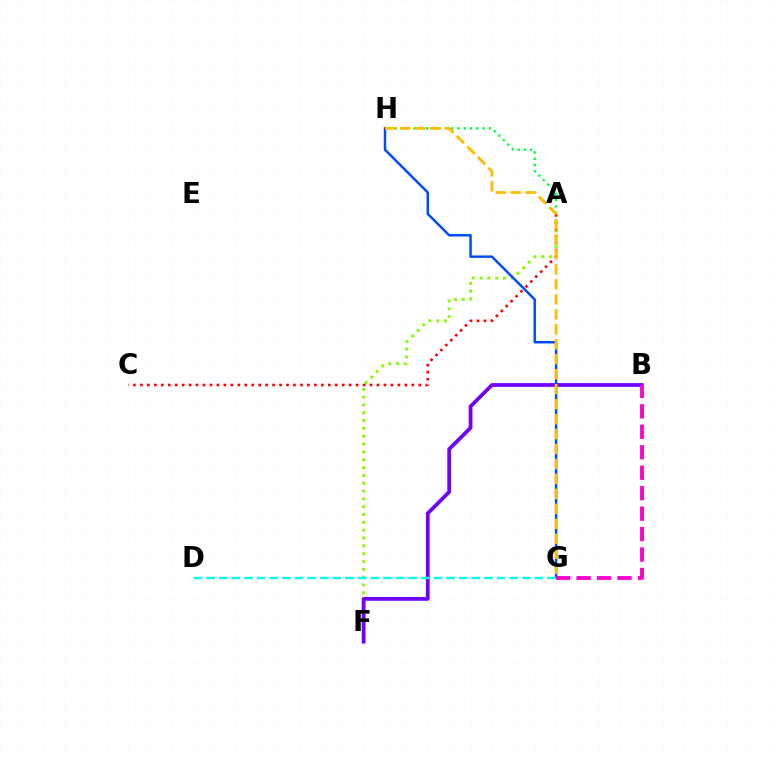{('A', 'H'): [{'color': '#00ff39', 'line_style': 'dotted', 'thickness': 1.71}], ('A', 'F'): [{'color': '#84ff00', 'line_style': 'dotted', 'thickness': 2.13}], ('B', 'F'): [{'color': '#7200ff', 'line_style': 'solid', 'thickness': 2.7}], ('A', 'C'): [{'color': '#ff0000', 'line_style': 'dotted', 'thickness': 1.89}], ('G', 'H'): [{'color': '#004bff', 'line_style': 'solid', 'thickness': 1.78}, {'color': '#ffbd00', 'line_style': 'dashed', 'thickness': 2.03}], ('D', 'G'): [{'color': '#00fff6', 'line_style': 'dashed', 'thickness': 1.72}], ('B', 'G'): [{'color': '#ff00cf', 'line_style': 'dashed', 'thickness': 2.78}]}